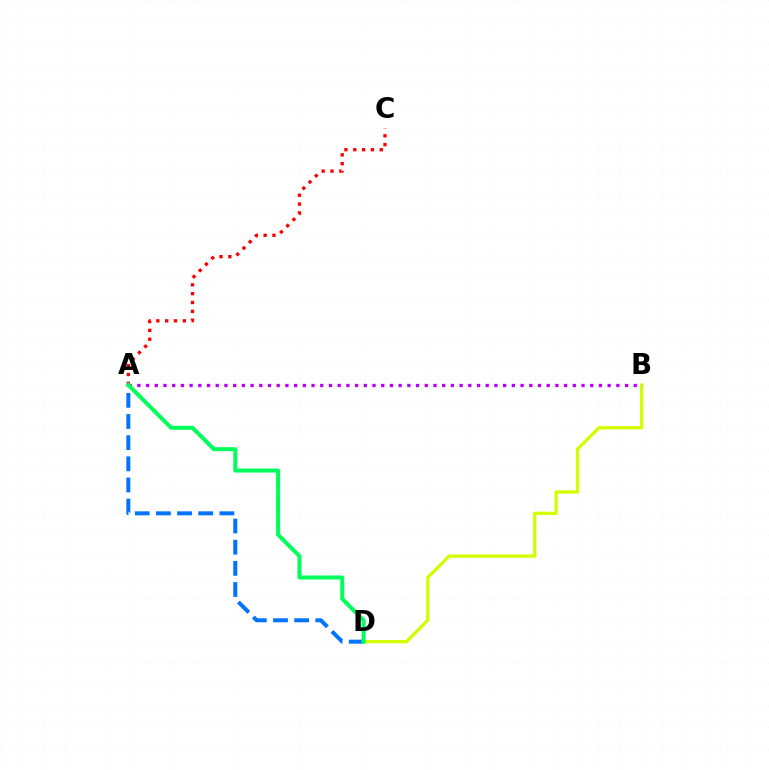{('B', 'D'): [{'color': '#d1ff00', 'line_style': 'solid', 'thickness': 2.35}], ('A', 'D'): [{'color': '#0074ff', 'line_style': 'dashed', 'thickness': 2.87}, {'color': '#00ff5c', 'line_style': 'solid', 'thickness': 2.88}], ('A', 'B'): [{'color': '#b900ff', 'line_style': 'dotted', 'thickness': 2.37}], ('A', 'C'): [{'color': '#ff0000', 'line_style': 'dotted', 'thickness': 2.4}]}